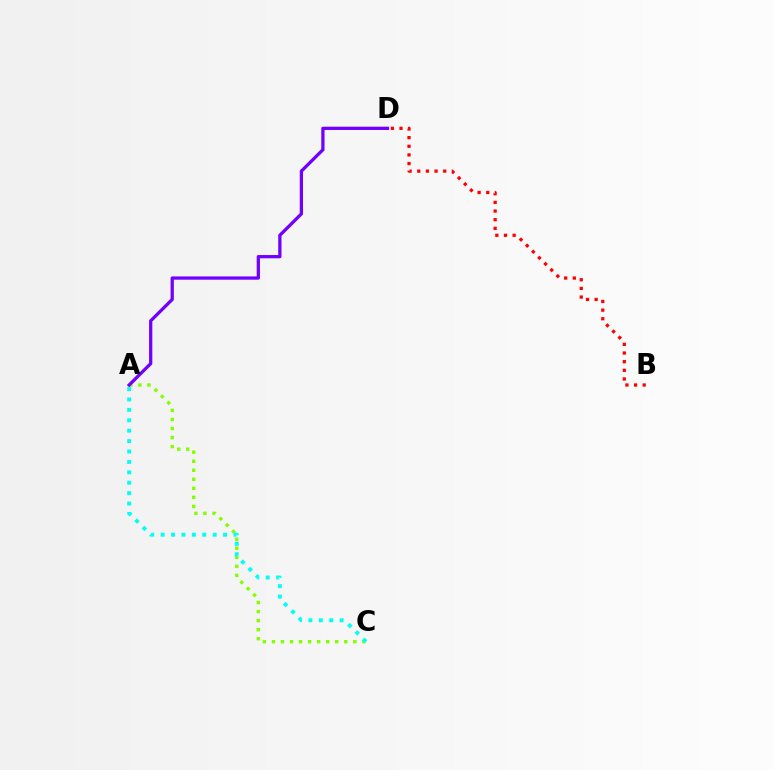{('A', 'C'): [{'color': '#84ff00', 'line_style': 'dotted', 'thickness': 2.46}, {'color': '#00fff6', 'line_style': 'dotted', 'thickness': 2.83}], ('B', 'D'): [{'color': '#ff0000', 'line_style': 'dotted', 'thickness': 2.35}], ('A', 'D'): [{'color': '#7200ff', 'line_style': 'solid', 'thickness': 2.35}]}